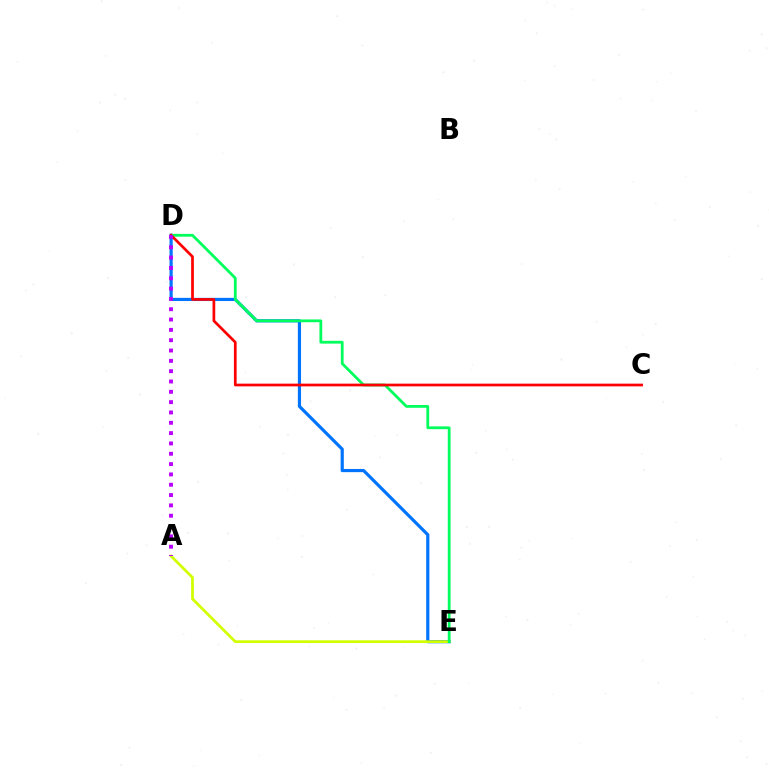{('D', 'E'): [{'color': '#0074ff', 'line_style': 'solid', 'thickness': 2.28}, {'color': '#00ff5c', 'line_style': 'solid', 'thickness': 2.0}], ('A', 'E'): [{'color': '#d1ff00', 'line_style': 'solid', 'thickness': 1.98}], ('C', 'D'): [{'color': '#ff0000', 'line_style': 'solid', 'thickness': 1.95}], ('A', 'D'): [{'color': '#b900ff', 'line_style': 'dotted', 'thickness': 2.81}]}